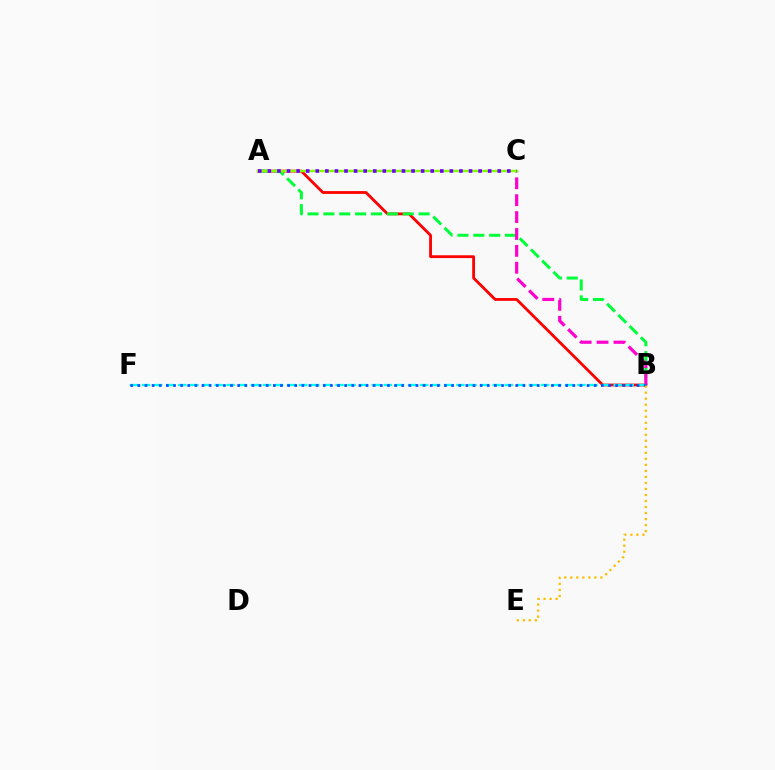{('A', 'B'): [{'color': '#ff0000', 'line_style': 'solid', 'thickness': 2.02}, {'color': '#00ff39', 'line_style': 'dashed', 'thickness': 2.16}], ('B', 'C'): [{'color': '#ff00cf', 'line_style': 'dashed', 'thickness': 2.3}], ('A', 'C'): [{'color': '#84ff00', 'line_style': 'solid', 'thickness': 1.78}, {'color': '#7200ff', 'line_style': 'dotted', 'thickness': 2.6}], ('B', 'F'): [{'color': '#00fff6', 'line_style': 'dashed', 'thickness': 1.64}, {'color': '#004bff', 'line_style': 'dotted', 'thickness': 1.94}], ('B', 'E'): [{'color': '#ffbd00', 'line_style': 'dotted', 'thickness': 1.64}]}